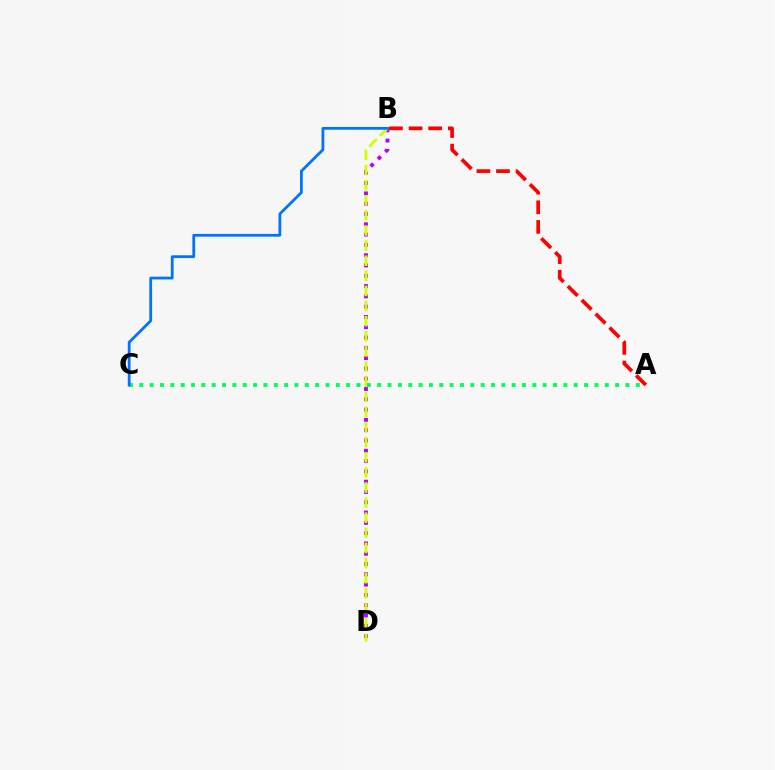{('B', 'D'): [{'color': '#b900ff', 'line_style': 'dotted', 'thickness': 2.8}, {'color': '#d1ff00', 'line_style': 'dashed', 'thickness': 2.05}], ('A', 'B'): [{'color': '#ff0000', 'line_style': 'dashed', 'thickness': 2.66}], ('A', 'C'): [{'color': '#00ff5c', 'line_style': 'dotted', 'thickness': 2.81}], ('B', 'C'): [{'color': '#0074ff', 'line_style': 'solid', 'thickness': 2.01}]}